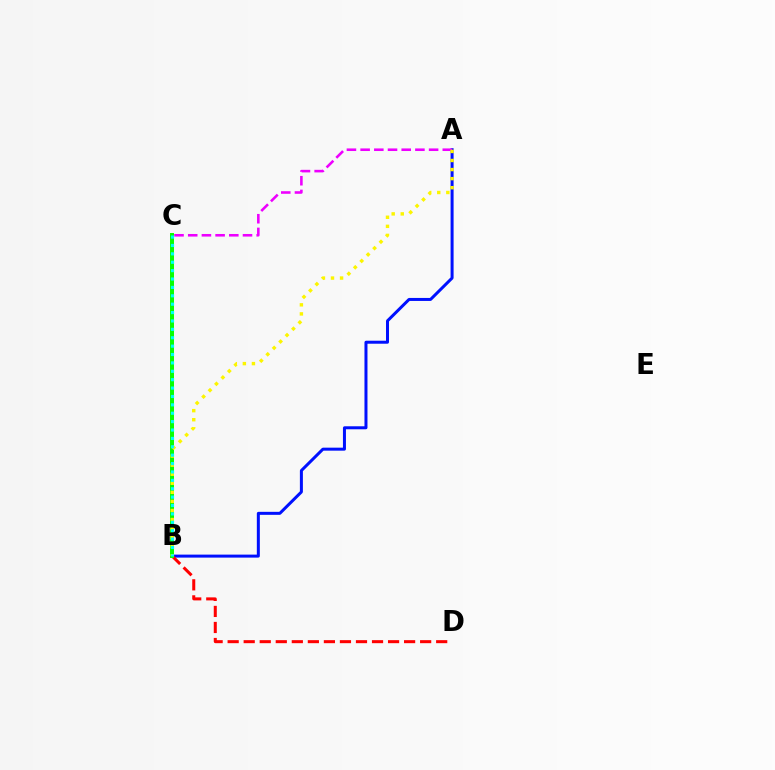{('A', 'B'): [{'color': '#0010ff', 'line_style': 'solid', 'thickness': 2.16}, {'color': '#fcf500', 'line_style': 'dotted', 'thickness': 2.46}], ('A', 'C'): [{'color': '#ee00ff', 'line_style': 'dashed', 'thickness': 1.86}], ('B', 'D'): [{'color': '#ff0000', 'line_style': 'dashed', 'thickness': 2.18}], ('B', 'C'): [{'color': '#08ff00', 'line_style': 'solid', 'thickness': 2.86}, {'color': '#00fff6', 'line_style': 'dotted', 'thickness': 2.28}]}